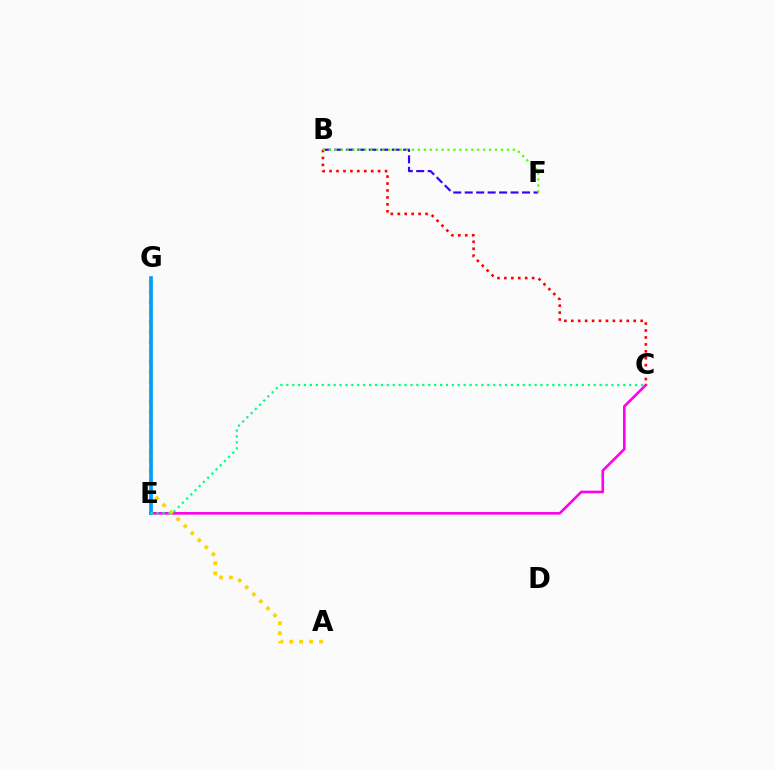{('B', 'F'): [{'color': '#3700ff', 'line_style': 'dashed', 'thickness': 1.56}, {'color': '#4fff00', 'line_style': 'dotted', 'thickness': 1.61}], ('C', 'E'): [{'color': '#ff00ed', 'line_style': 'solid', 'thickness': 1.87}, {'color': '#00ff86', 'line_style': 'dotted', 'thickness': 1.61}], ('B', 'C'): [{'color': '#ff0000', 'line_style': 'dotted', 'thickness': 1.88}], ('A', 'G'): [{'color': '#ffd500', 'line_style': 'dotted', 'thickness': 2.7}], ('E', 'G'): [{'color': '#009eff', 'line_style': 'solid', 'thickness': 2.64}]}